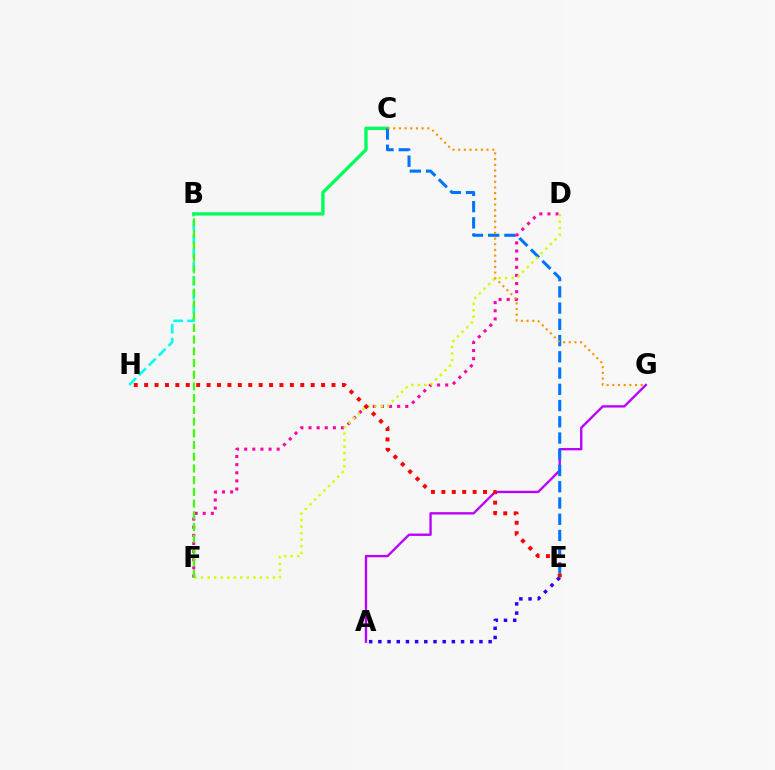{('B', 'H'): [{'color': '#00fff6', 'line_style': 'dashed', 'thickness': 1.88}], ('A', 'G'): [{'color': '#b900ff', 'line_style': 'solid', 'thickness': 1.69}], ('A', 'E'): [{'color': '#2500ff', 'line_style': 'dotted', 'thickness': 2.5}], ('B', 'C'): [{'color': '#00ff5c', 'line_style': 'solid', 'thickness': 2.42}], ('C', 'E'): [{'color': '#0074ff', 'line_style': 'dashed', 'thickness': 2.21}], ('D', 'F'): [{'color': '#ff00ac', 'line_style': 'dotted', 'thickness': 2.21}, {'color': '#d1ff00', 'line_style': 'dotted', 'thickness': 1.77}], ('B', 'F'): [{'color': '#3dff00', 'line_style': 'dashed', 'thickness': 1.59}], ('C', 'G'): [{'color': '#ff9400', 'line_style': 'dotted', 'thickness': 1.54}], ('E', 'H'): [{'color': '#ff0000', 'line_style': 'dotted', 'thickness': 2.83}]}